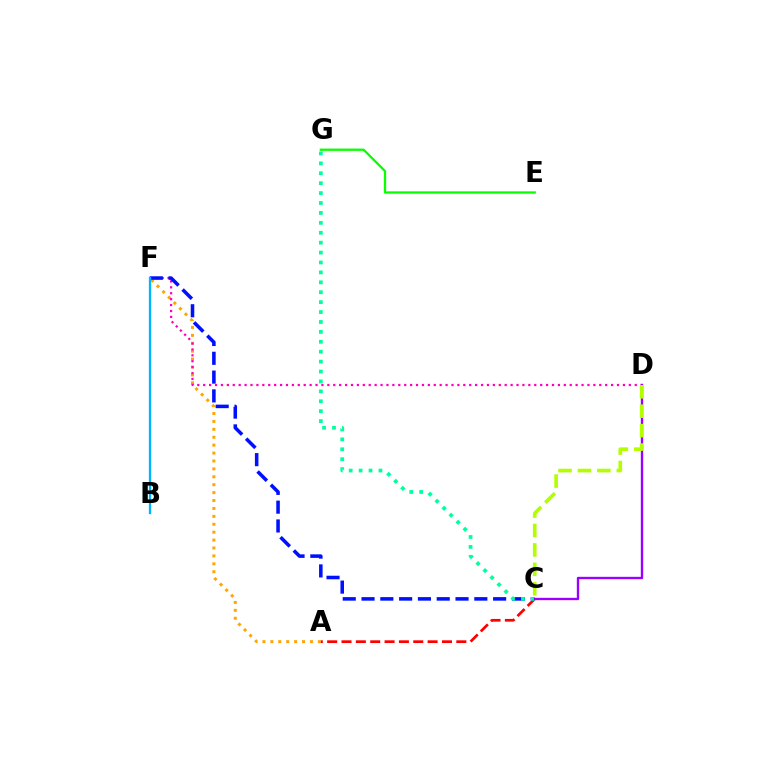{('A', 'F'): [{'color': '#ffa500', 'line_style': 'dotted', 'thickness': 2.15}], ('D', 'F'): [{'color': '#ff00bd', 'line_style': 'dotted', 'thickness': 1.61}], ('A', 'C'): [{'color': '#ff0000', 'line_style': 'dashed', 'thickness': 1.95}], ('C', 'F'): [{'color': '#0010ff', 'line_style': 'dashed', 'thickness': 2.55}], ('B', 'F'): [{'color': '#00b5ff', 'line_style': 'solid', 'thickness': 1.66}], ('E', 'G'): [{'color': '#08ff00', 'line_style': 'solid', 'thickness': 1.65}], ('C', 'G'): [{'color': '#00ff9d', 'line_style': 'dotted', 'thickness': 2.69}], ('C', 'D'): [{'color': '#9b00ff', 'line_style': 'solid', 'thickness': 1.69}, {'color': '#b3ff00', 'line_style': 'dashed', 'thickness': 2.64}]}